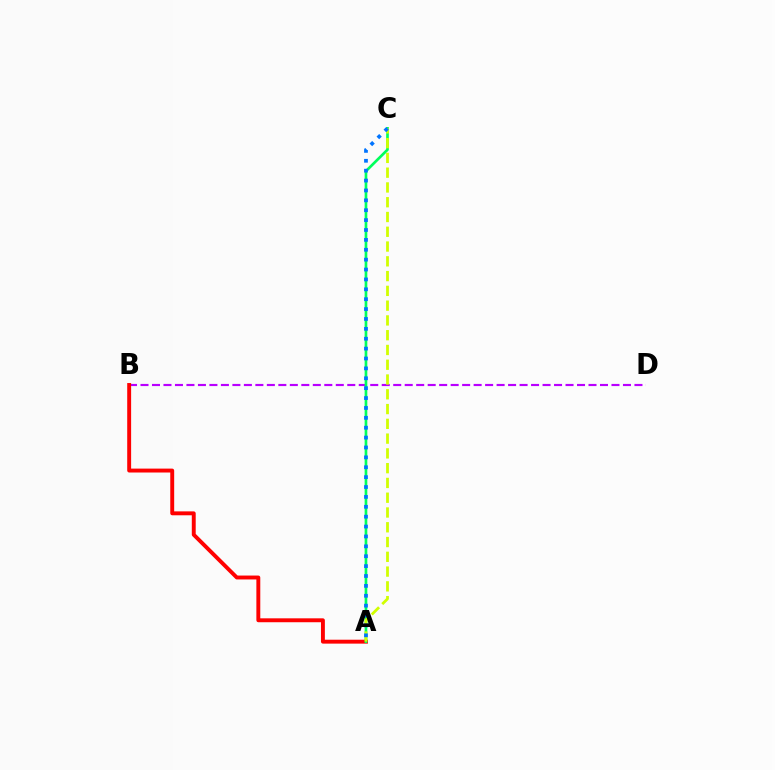{('B', 'D'): [{'color': '#b900ff', 'line_style': 'dashed', 'thickness': 1.56}], ('A', 'B'): [{'color': '#ff0000', 'line_style': 'solid', 'thickness': 2.81}], ('A', 'C'): [{'color': '#00ff5c', 'line_style': 'solid', 'thickness': 1.93}, {'color': '#d1ff00', 'line_style': 'dashed', 'thickness': 2.01}, {'color': '#0074ff', 'line_style': 'dotted', 'thickness': 2.69}]}